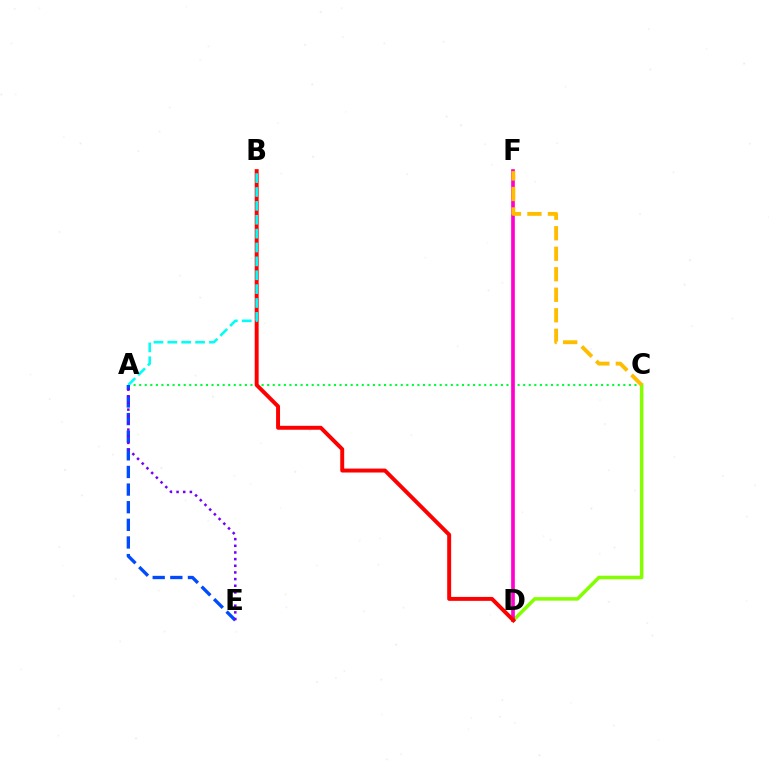{('A', 'C'): [{'color': '#00ff39', 'line_style': 'dotted', 'thickness': 1.51}], ('C', 'D'): [{'color': '#84ff00', 'line_style': 'solid', 'thickness': 2.54}], ('D', 'F'): [{'color': '#ff00cf', 'line_style': 'solid', 'thickness': 2.65}], ('B', 'D'): [{'color': '#ff0000', 'line_style': 'solid', 'thickness': 2.84}], ('A', 'B'): [{'color': '#00fff6', 'line_style': 'dashed', 'thickness': 1.89}], ('C', 'F'): [{'color': '#ffbd00', 'line_style': 'dashed', 'thickness': 2.79}], ('A', 'E'): [{'color': '#004bff', 'line_style': 'dashed', 'thickness': 2.39}, {'color': '#7200ff', 'line_style': 'dotted', 'thickness': 1.81}]}